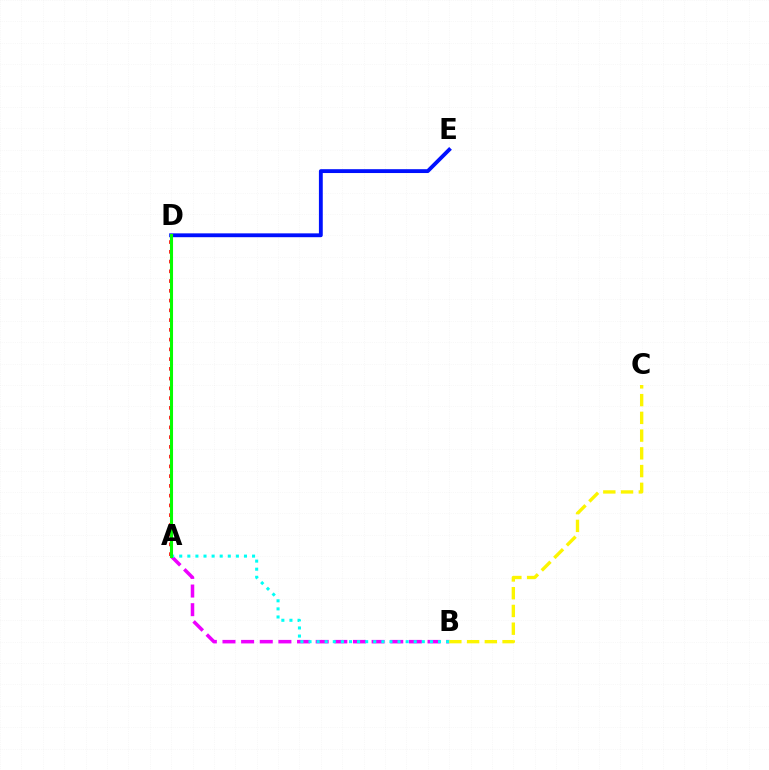{('D', 'E'): [{'color': '#0010ff', 'line_style': 'solid', 'thickness': 2.77}], ('A', 'D'): [{'color': '#ff0000', 'line_style': 'dotted', 'thickness': 2.65}, {'color': '#08ff00', 'line_style': 'solid', 'thickness': 2.22}], ('A', 'B'): [{'color': '#ee00ff', 'line_style': 'dashed', 'thickness': 2.53}, {'color': '#00fff6', 'line_style': 'dotted', 'thickness': 2.2}], ('B', 'C'): [{'color': '#fcf500', 'line_style': 'dashed', 'thickness': 2.41}]}